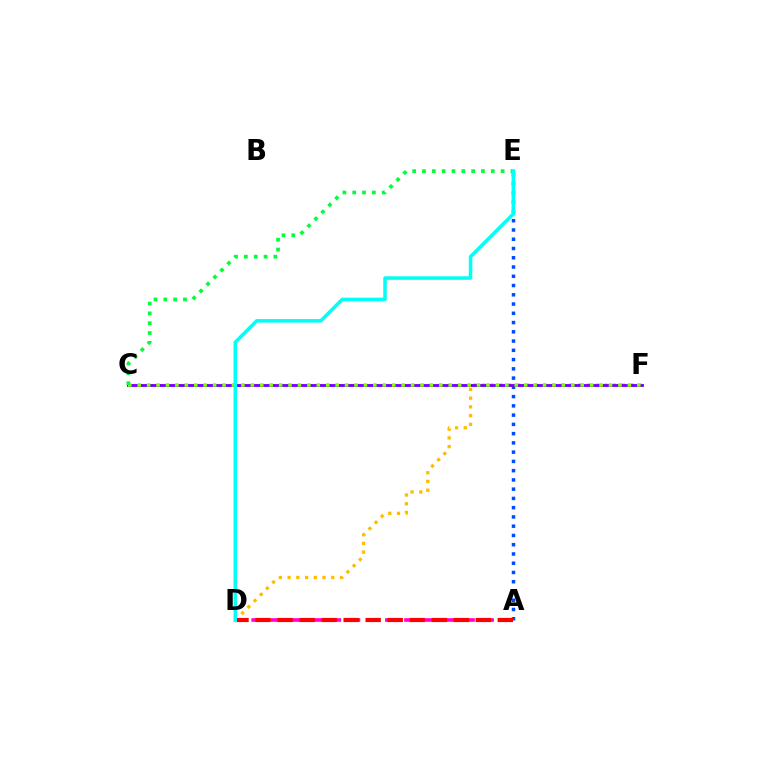{('A', 'D'): [{'color': '#ff00cf', 'line_style': 'dashed', 'thickness': 2.59}, {'color': '#ff0000', 'line_style': 'dashed', 'thickness': 2.99}], ('A', 'E'): [{'color': '#004bff', 'line_style': 'dotted', 'thickness': 2.51}], ('D', 'F'): [{'color': '#ffbd00', 'line_style': 'dotted', 'thickness': 2.37}], ('C', 'F'): [{'color': '#7200ff', 'line_style': 'solid', 'thickness': 2.06}, {'color': '#84ff00', 'line_style': 'dotted', 'thickness': 2.56}], ('C', 'E'): [{'color': '#00ff39', 'line_style': 'dotted', 'thickness': 2.67}], ('D', 'E'): [{'color': '#00fff6', 'line_style': 'solid', 'thickness': 2.54}]}